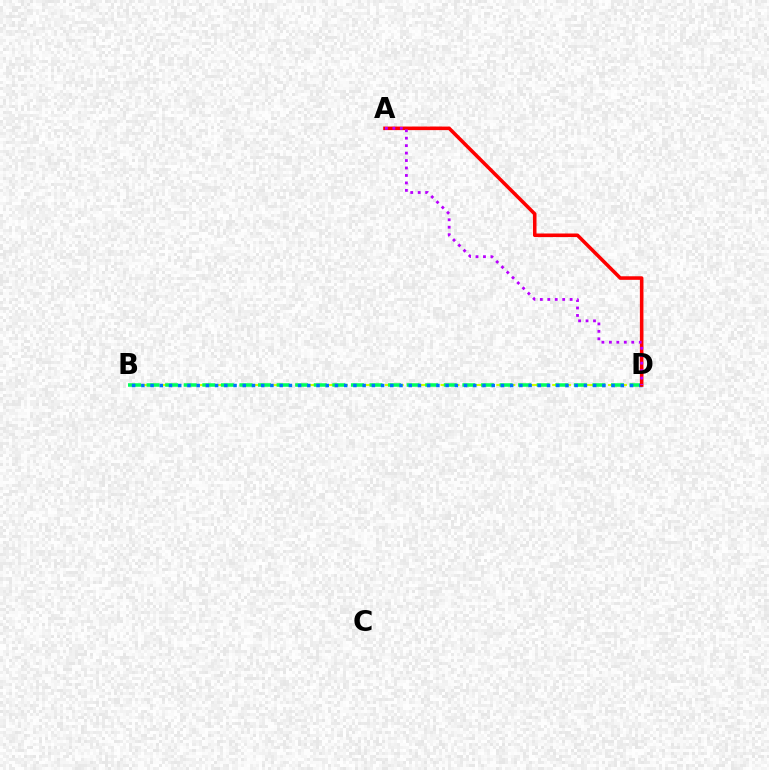{('B', 'D'): [{'color': '#d1ff00', 'line_style': 'dashed', 'thickness': 1.52}, {'color': '#00ff5c', 'line_style': 'dashed', 'thickness': 2.52}, {'color': '#0074ff', 'line_style': 'dotted', 'thickness': 2.51}], ('A', 'D'): [{'color': '#ff0000', 'line_style': 'solid', 'thickness': 2.57}, {'color': '#b900ff', 'line_style': 'dotted', 'thickness': 2.03}]}